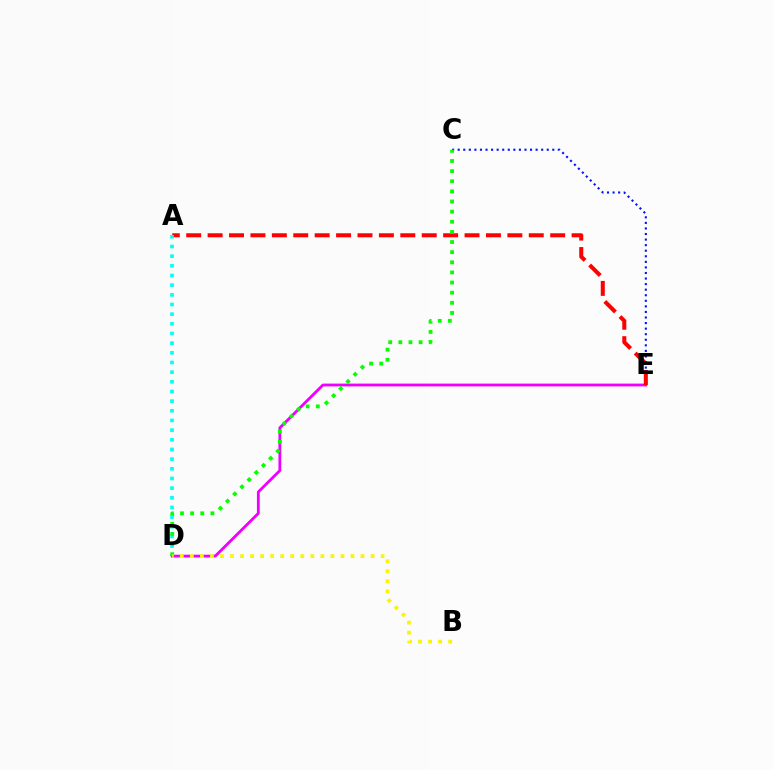{('C', 'E'): [{'color': '#0010ff', 'line_style': 'dotted', 'thickness': 1.51}], ('D', 'E'): [{'color': '#ee00ff', 'line_style': 'solid', 'thickness': 2.02}], ('A', 'E'): [{'color': '#ff0000', 'line_style': 'dashed', 'thickness': 2.91}], ('A', 'D'): [{'color': '#00fff6', 'line_style': 'dotted', 'thickness': 2.63}], ('C', 'D'): [{'color': '#08ff00', 'line_style': 'dotted', 'thickness': 2.75}], ('B', 'D'): [{'color': '#fcf500', 'line_style': 'dotted', 'thickness': 2.73}]}